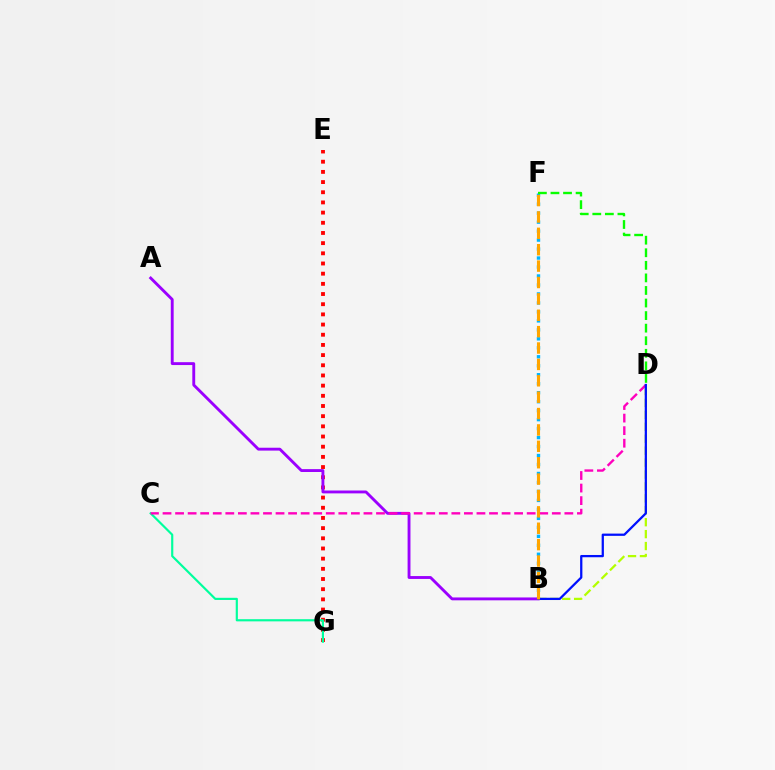{('B', 'F'): [{'color': '#00b5ff', 'line_style': 'dotted', 'thickness': 2.44}, {'color': '#ffa500', 'line_style': 'dashed', 'thickness': 2.23}], ('B', 'D'): [{'color': '#b3ff00', 'line_style': 'dashed', 'thickness': 1.62}, {'color': '#0010ff', 'line_style': 'solid', 'thickness': 1.63}], ('E', 'G'): [{'color': '#ff0000', 'line_style': 'dotted', 'thickness': 2.77}], ('C', 'G'): [{'color': '#00ff9d', 'line_style': 'solid', 'thickness': 1.56}], ('A', 'B'): [{'color': '#9b00ff', 'line_style': 'solid', 'thickness': 2.07}], ('C', 'D'): [{'color': '#ff00bd', 'line_style': 'dashed', 'thickness': 1.71}], ('D', 'F'): [{'color': '#08ff00', 'line_style': 'dashed', 'thickness': 1.71}]}